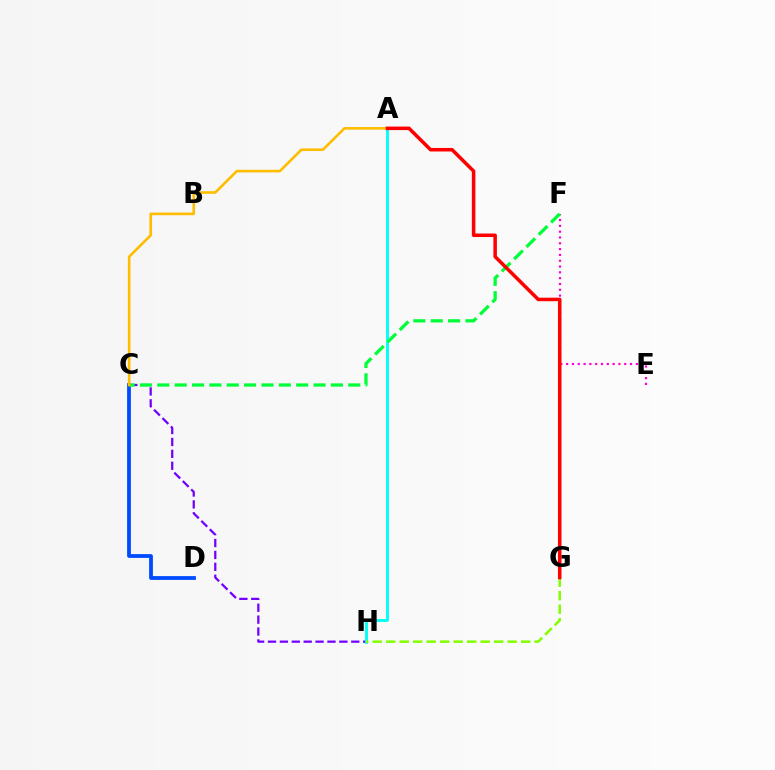{('C', 'H'): [{'color': '#7200ff', 'line_style': 'dashed', 'thickness': 1.62}], ('E', 'F'): [{'color': '#ff00cf', 'line_style': 'dotted', 'thickness': 1.58}], ('A', 'H'): [{'color': '#00fff6', 'line_style': 'solid', 'thickness': 2.07}], ('G', 'H'): [{'color': '#84ff00', 'line_style': 'dashed', 'thickness': 1.83}], ('C', 'D'): [{'color': '#004bff', 'line_style': 'solid', 'thickness': 2.72}], ('C', 'F'): [{'color': '#00ff39', 'line_style': 'dashed', 'thickness': 2.36}], ('A', 'C'): [{'color': '#ffbd00', 'line_style': 'solid', 'thickness': 1.88}], ('A', 'G'): [{'color': '#ff0000', 'line_style': 'solid', 'thickness': 2.54}]}